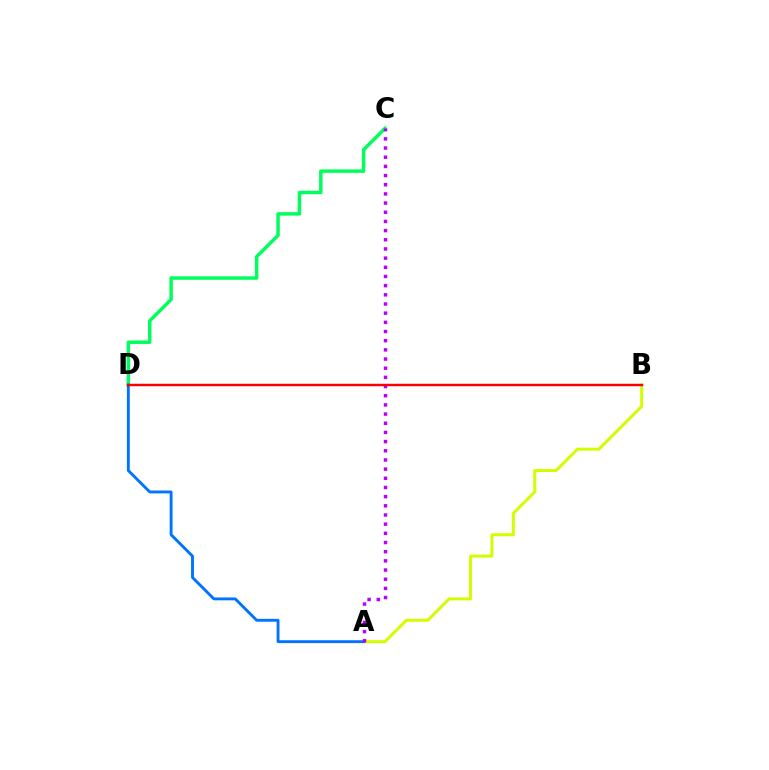{('C', 'D'): [{'color': '#00ff5c', 'line_style': 'solid', 'thickness': 2.5}], ('A', 'B'): [{'color': '#d1ff00', 'line_style': 'solid', 'thickness': 2.16}], ('A', 'D'): [{'color': '#0074ff', 'line_style': 'solid', 'thickness': 2.07}], ('A', 'C'): [{'color': '#b900ff', 'line_style': 'dotted', 'thickness': 2.49}], ('B', 'D'): [{'color': '#ff0000', 'line_style': 'solid', 'thickness': 1.76}]}